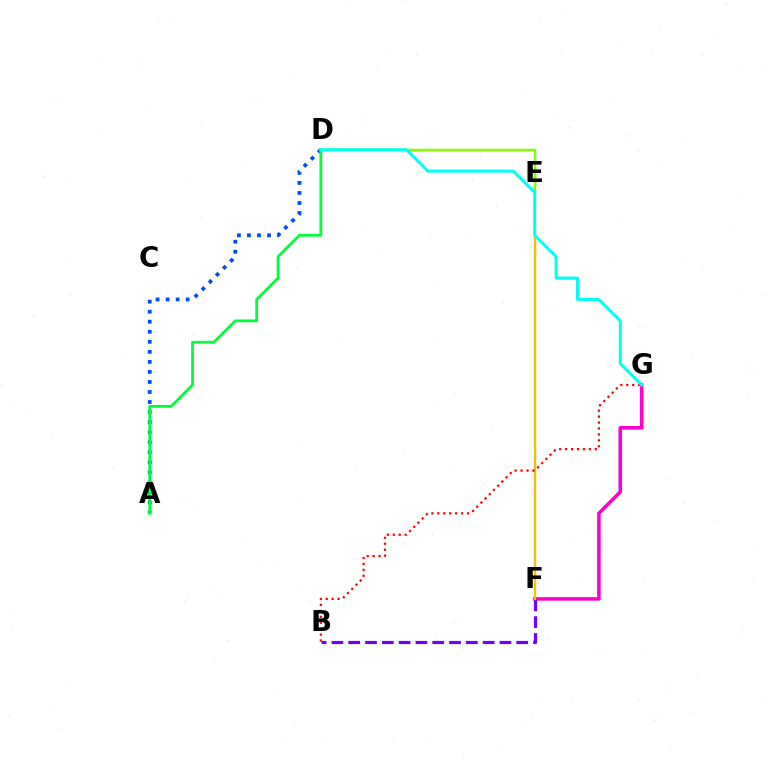{('D', 'E'): [{'color': '#84ff00', 'line_style': 'solid', 'thickness': 1.78}], ('F', 'G'): [{'color': '#ff00cf', 'line_style': 'solid', 'thickness': 2.57}], ('A', 'D'): [{'color': '#004bff', 'line_style': 'dotted', 'thickness': 2.73}, {'color': '#00ff39', 'line_style': 'solid', 'thickness': 2.0}], ('B', 'F'): [{'color': '#7200ff', 'line_style': 'dashed', 'thickness': 2.28}], ('E', 'F'): [{'color': '#ffbd00', 'line_style': 'solid', 'thickness': 1.72}], ('B', 'G'): [{'color': '#ff0000', 'line_style': 'dotted', 'thickness': 1.61}], ('D', 'G'): [{'color': '#00fff6', 'line_style': 'solid', 'thickness': 2.15}]}